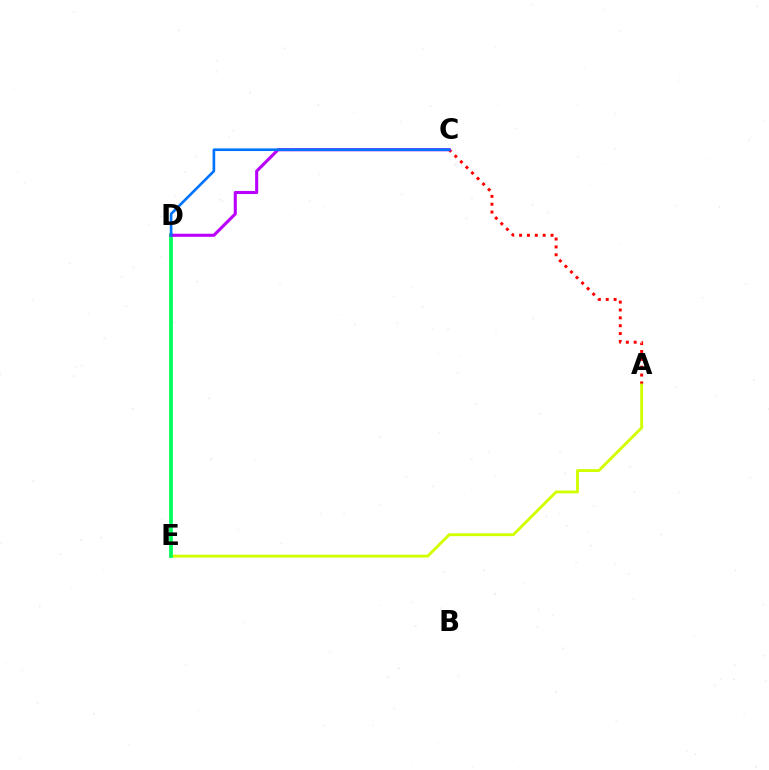{('A', 'C'): [{'color': '#ff0000', 'line_style': 'dotted', 'thickness': 2.14}], ('A', 'E'): [{'color': '#d1ff00', 'line_style': 'solid', 'thickness': 2.06}], ('D', 'E'): [{'color': '#00ff5c', 'line_style': 'solid', 'thickness': 2.7}], ('C', 'D'): [{'color': '#b900ff', 'line_style': 'solid', 'thickness': 2.22}, {'color': '#0074ff', 'line_style': 'solid', 'thickness': 1.91}]}